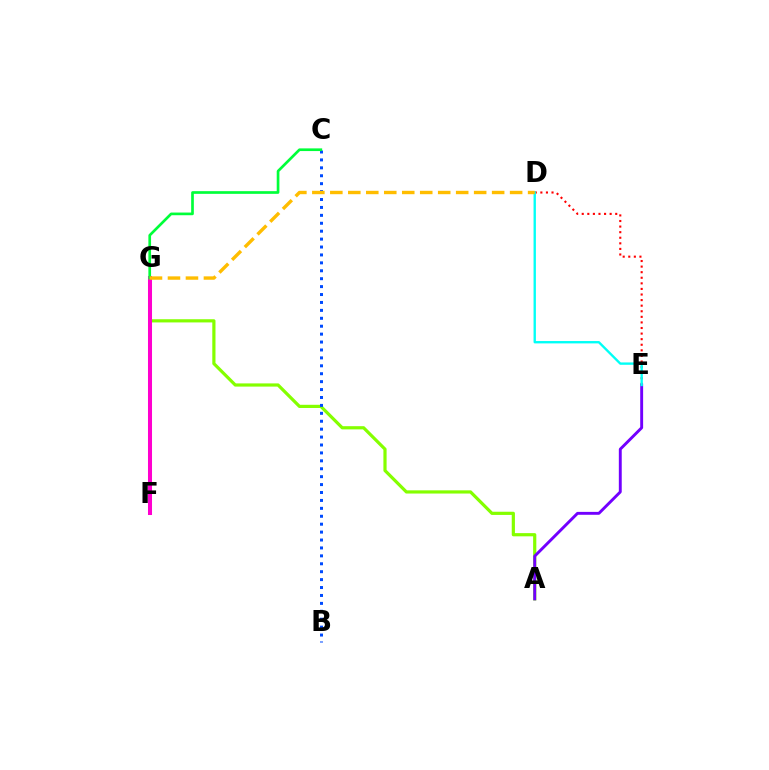{('D', 'E'): [{'color': '#ff0000', 'line_style': 'dotted', 'thickness': 1.52}, {'color': '#00fff6', 'line_style': 'solid', 'thickness': 1.7}], ('A', 'G'): [{'color': '#84ff00', 'line_style': 'solid', 'thickness': 2.3}], ('A', 'E'): [{'color': '#7200ff', 'line_style': 'solid', 'thickness': 2.09}], ('F', 'G'): [{'color': '#ff00cf', 'line_style': 'solid', 'thickness': 2.9}], ('B', 'C'): [{'color': '#004bff', 'line_style': 'dotted', 'thickness': 2.15}], ('C', 'G'): [{'color': '#00ff39', 'line_style': 'solid', 'thickness': 1.93}], ('D', 'G'): [{'color': '#ffbd00', 'line_style': 'dashed', 'thickness': 2.44}]}